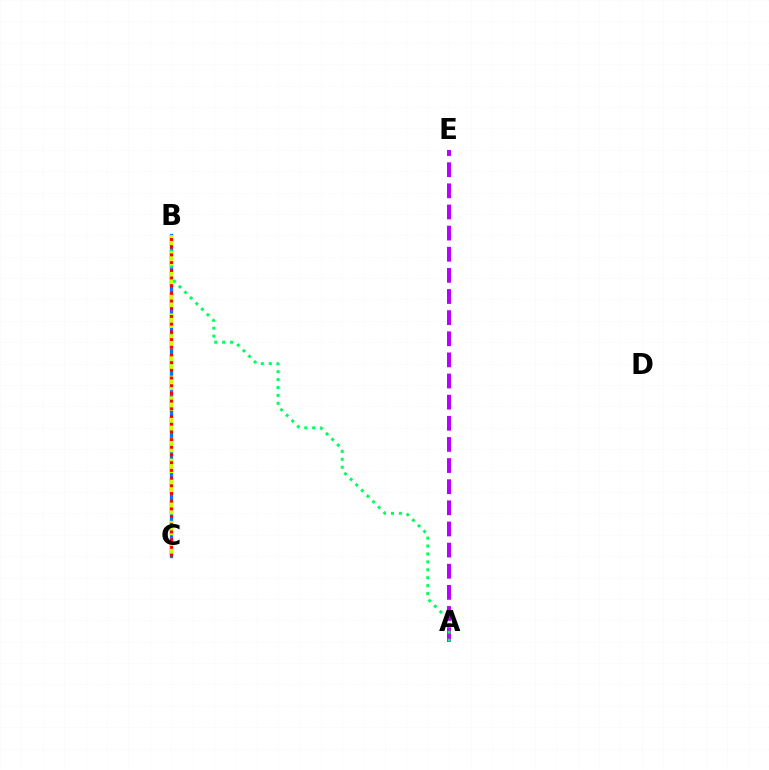{('A', 'E'): [{'color': '#b900ff', 'line_style': 'dashed', 'thickness': 2.87}], ('B', 'C'): [{'color': '#0074ff', 'line_style': 'solid', 'thickness': 2.33}, {'color': '#d1ff00', 'line_style': 'dashed', 'thickness': 2.82}, {'color': '#ff0000', 'line_style': 'dotted', 'thickness': 2.09}], ('A', 'B'): [{'color': '#00ff5c', 'line_style': 'dotted', 'thickness': 2.15}]}